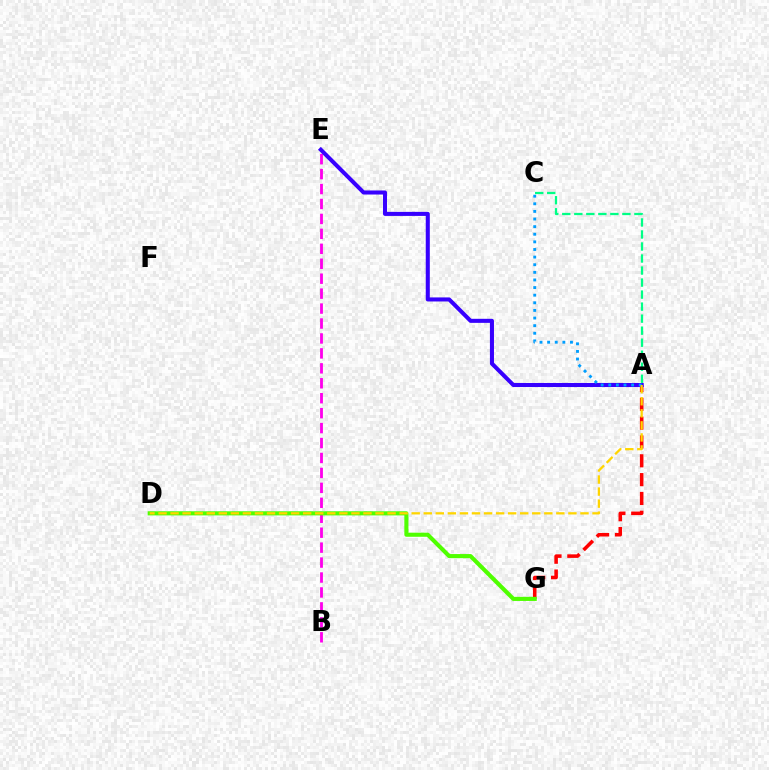{('B', 'E'): [{'color': '#ff00ed', 'line_style': 'dashed', 'thickness': 2.03}], ('A', 'G'): [{'color': '#ff0000', 'line_style': 'dashed', 'thickness': 2.56}], ('A', 'E'): [{'color': '#3700ff', 'line_style': 'solid', 'thickness': 2.92}], ('D', 'G'): [{'color': '#4fff00', 'line_style': 'solid', 'thickness': 2.96}], ('A', 'C'): [{'color': '#009eff', 'line_style': 'dotted', 'thickness': 2.07}, {'color': '#00ff86', 'line_style': 'dashed', 'thickness': 1.63}], ('A', 'D'): [{'color': '#ffd500', 'line_style': 'dashed', 'thickness': 1.64}]}